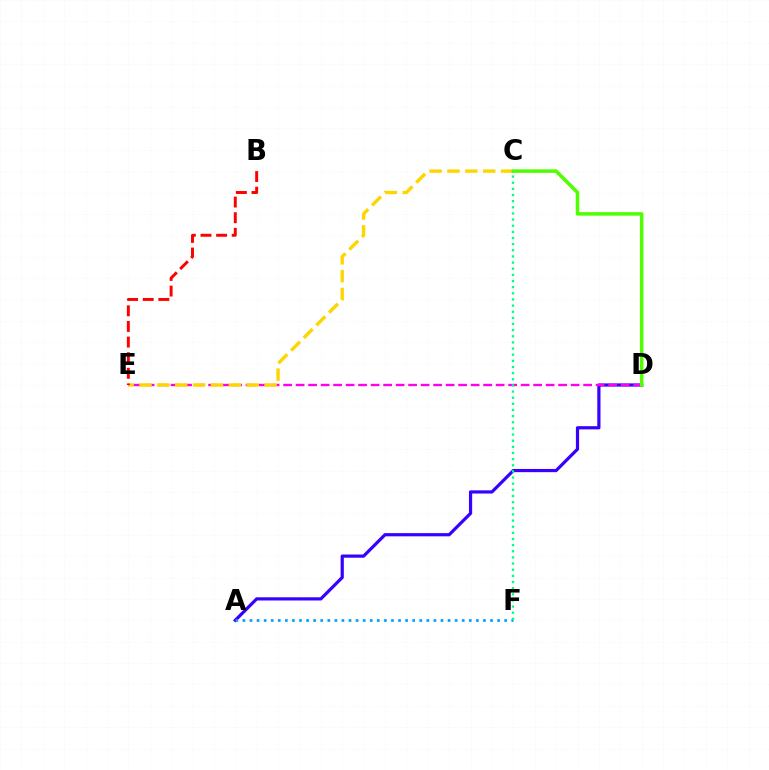{('A', 'D'): [{'color': '#3700ff', 'line_style': 'solid', 'thickness': 2.3}], ('D', 'E'): [{'color': '#ff00ed', 'line_style': 'dashed', 'thickness': 1.7}], ('C', 'E'): [{'color': '#ffd500', 'line_style': 'dashed', 'thickness': 2.43}], ('C', 'D'): [{'color': '#4fff00', 'line_style': 'solid', 'thickness': 2.53}], ('A', 'F'): [{'color': '#009eff', 'line_style': 'dotted', 'thickness': 1.92}], ('B', 'E'): [{'color': '#ff0000', 'line_style': 'dashed', 'thickness': 2.12}], ('C', 'F'): [{'color': '#00ff86', 'line_style': 'dotted', 'thickness': 1.67}]}